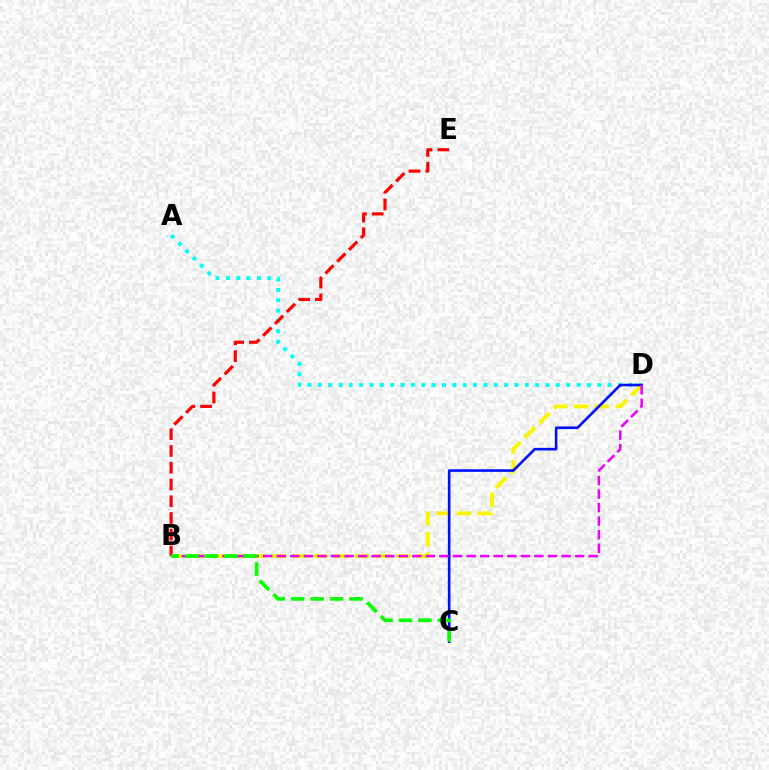{('A', 'D'): [{'color': '#00fff6', 'line_style': 'dotted', 'thickness': 2.81}], ('B', 'E'): [{'color': '#ff0000', 'line_style': 'dashed', 'thickness': 2.28}], ('B', 'D'): [{'color': '#fcf500', 'line_style': 'dashed', 'thickness': 2.81}, {'color': '#ee00ff', 'line_style': 'dashed', 'thickness': 1.84}], ('C', 'D'): [{'color': '#0010ff', 'line_style': 'solid', 'thickness': 1.88}], ('B', 'C'): [{'color': '#08ff00', 'line_style': 'dashed', 'thickness': 2.64}]}